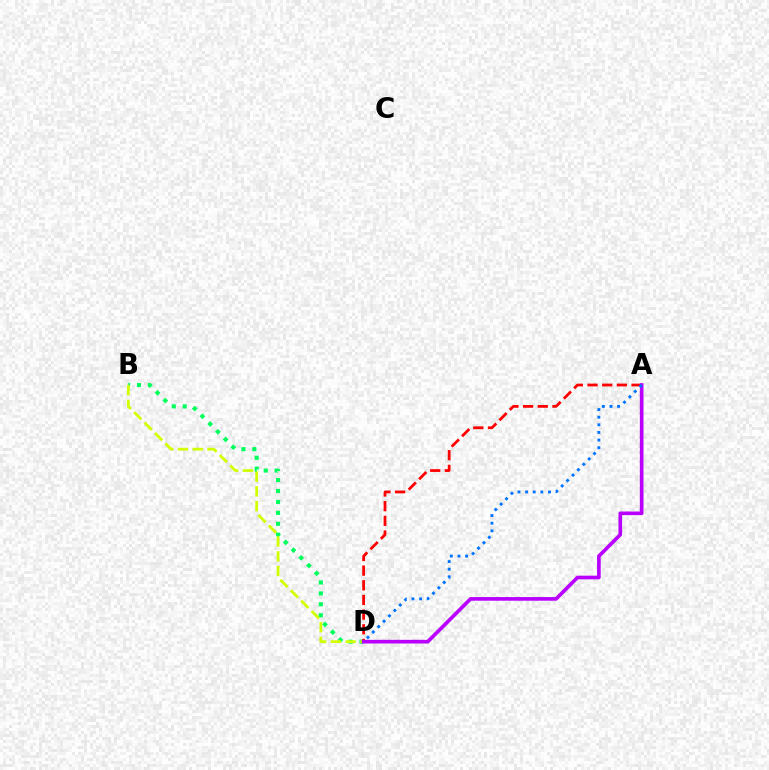{('B', 'D'): [{'color': '#00ff5c', 'line_style': 'dotted', 'thickness': 2.97}, {'color': '#d1ff00', 'line_style': 'dashed', 'thickness': 2.01}], ('A', 'D'): [{'color': '#ff0000', 'line_style': 'dashed', 'thickness': 1.99}, {'color': '#b900ff', 'line_style': 'solid', 'thickness': 2.63}, {'color': '#0074ff', 'line_style': 'dotted', 'thickness': 2.07}]}